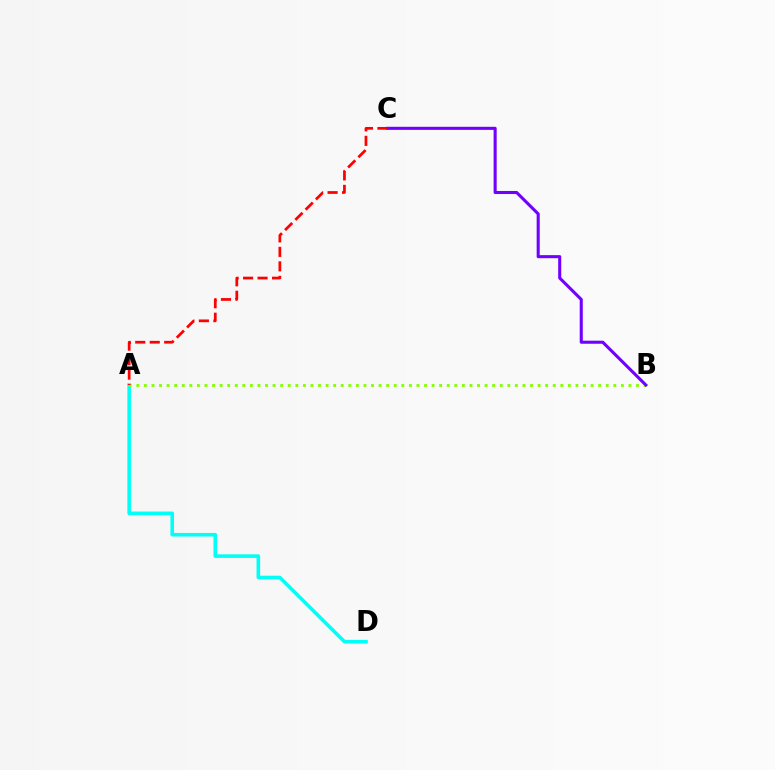{('A', 'D'): [{'color': '#00fff6', 'line_style': 'solid', 'thickness': 2.58}], ('A', 'B'): [{'color': '#84ff00', 'line_style': 'dotted', 'thickness': 2.06}], ('B', 'C'): [{'color': '#7200ff', 'line_style': 'solid', 'thickness': 2.21}], ('A', 'C'): [{'color': '#ff0000', 'line_style': 'dashed', 'thickness': 1.97}]}